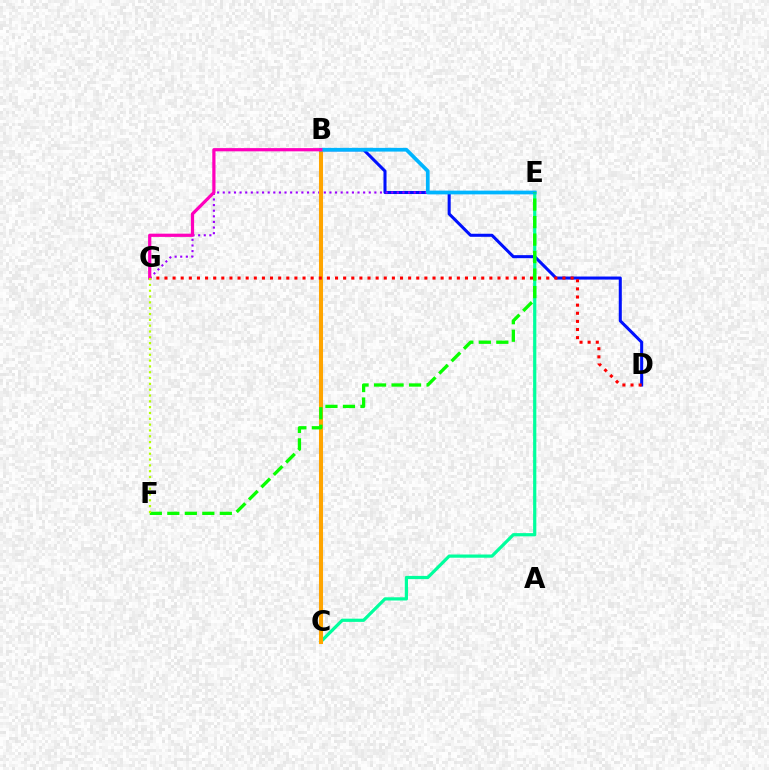{('B', 'D'): [{'color': '#0010ff', 'line_style': 'solid', 'thickness': 2.2}], ('C', 'E'): [{'color': '#00ff9d', 'line_style': 'solid', 'thickness': 2.31}], ('E', 'G'): [{'color': '#9b00ff', 'line_style': 'dotted', 'thickness': 1.53}], ('B', 'C'): [{'color': '#ffa500', 'line_style': 'solid', 'thickness': 2.92}], ('B', 'E'): [{'color': '#00b5ff', 'line_style': 'solid', 'thickness': 2.68}], ('D', 'G'): [{'color': '#ff0000', 'line_style': 'dotted', 'thickness': 2.21}], ('B', 'G'): [{'color': '#ff00bd', 'line_style': 'solid', 'thickness': 2.32}], ('E', 'F'): [{'color': '#08ff00', 'line_style': 'dashed', 'thickness': 2.38}], ('F', 'G'): [{'color': '#b3ff00', 'line_style': 'dotted', 'thickness': 1.58}]}